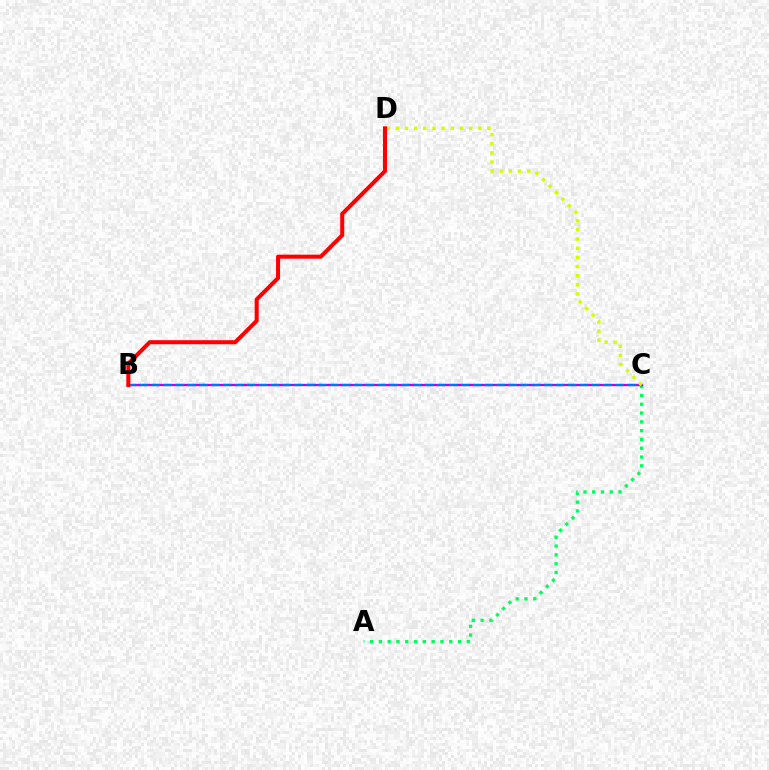{('A', 'C'): [{'color': '#00ff5c', 'line_style': 'dotted', 'thickness': 2.39}], ('B', 'C'): [{'color': '#b900ff', 'line_style': 'solid', 'thickness': 1.66}, {'color': '#0074ff', 'line_style': 'dashed', 'thickness': 1.62}], ('C', 'D'): [{'color': '#d1ff00', 'line_style': 'dotted', 'thickness': 2.49}], ('B', 'D'): [{'color': '#ff0000', 'line_style': 'solid', 'thickness': 2.91}]}